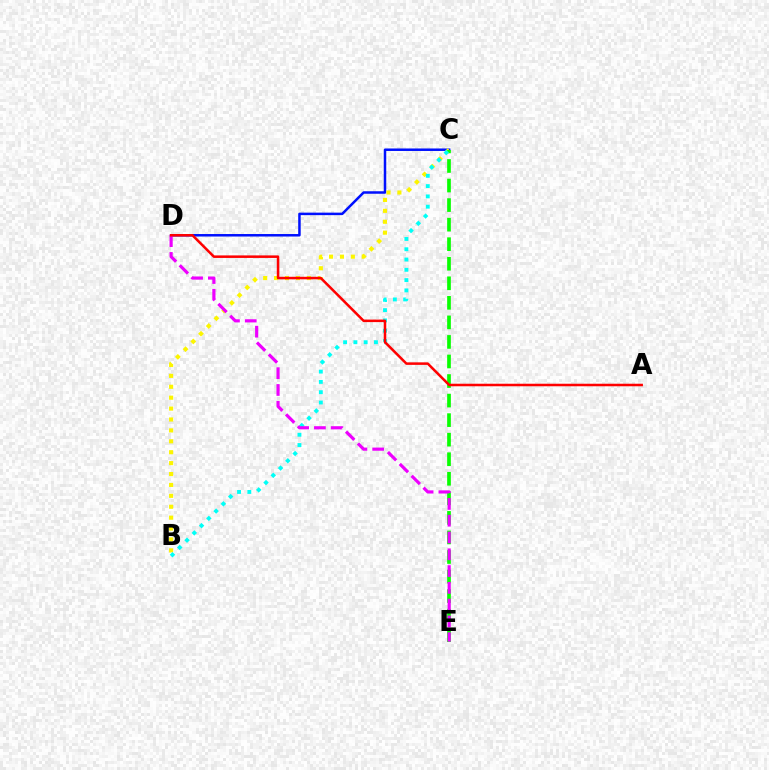{('C', 'D'): [{'color': '#0010ff', 'line_style': 'solid', 'thickness': 1.8}], ('B', 'C'): [{'color': '#fcf500', 'line_style': 'dotted', 'thickness': 2.96}, {'color': '#00fff6', 'line_style': 'dotted', 'thickness': 2.79}], ('C', 'E'): [{'color': '#08ff00', 'line_style': 'dashed', 'thickness': 2.66}], ('D', 'E'): [{'color': '#ee00ff', 'line_style': 'dashed', 'thickness': 2.28}], ('A', 'D'): [{'color': '#ff0000', 'line_style': 'solid', 'thickness': 1.82}]}